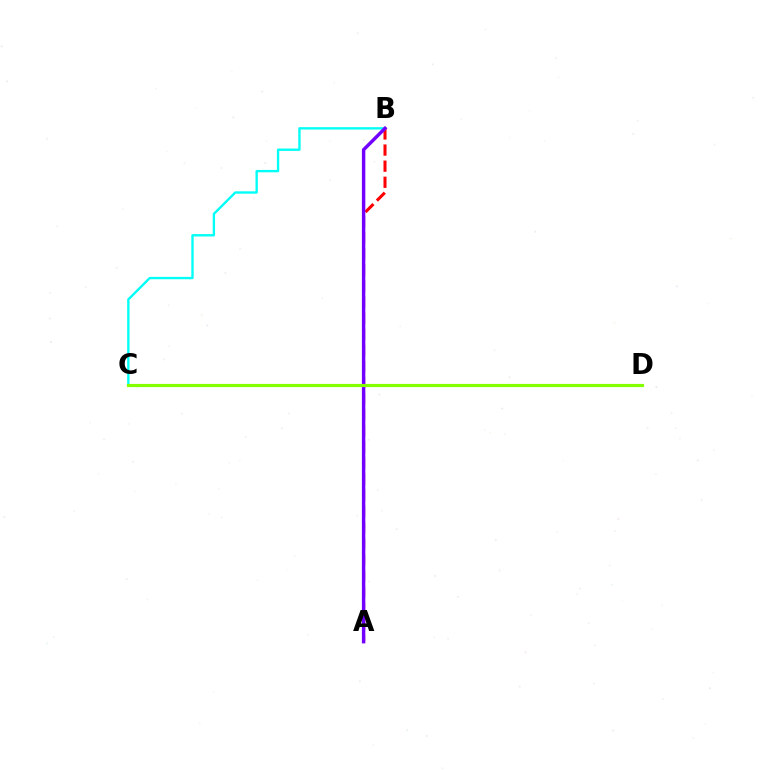{('A', 'B'): [{'color': '#ff0000', 'line_style': 'dashed', 'thickness': 2.19}, {'color': '#7200ff', 'line_style': 'solid', 'thickness': 2.47}], ('B', 'C'): [{'color': '#00fff6', 'line_style': 'solid', 'thickness': 1.7}], ('C', 'D'): [{'color': '#84ff00', 'line_style': 'solid', 'thickness': 2.28}]}